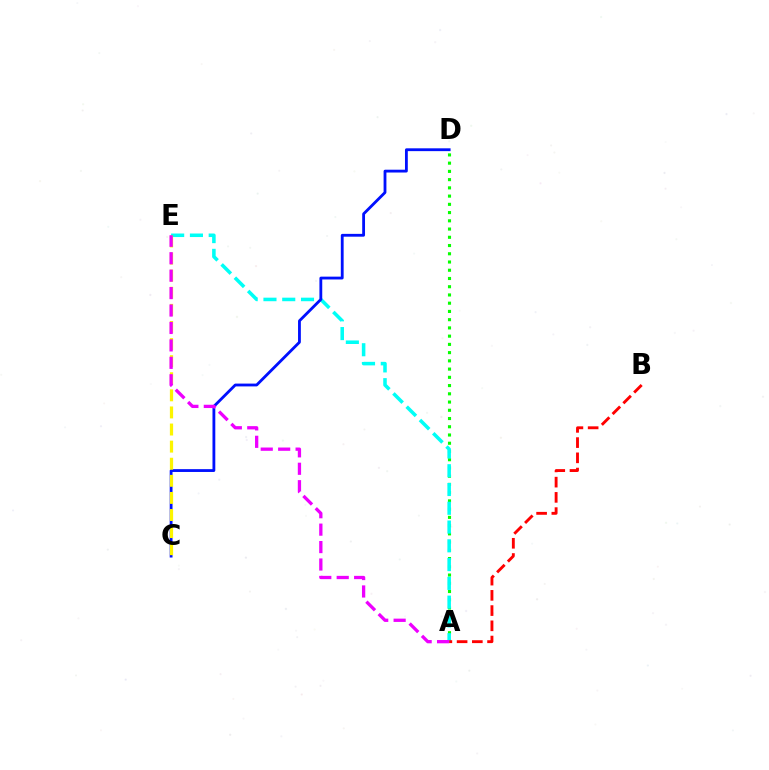{('A', 'D'): [{'color': '#08ff00', 'line_style': 'dotted', 'thickness': 2.24}], ('A', 'E'): [{'color': '#00fff6', 'line_style': 'dashed', 'thickness': 2.55}, {'color': '#ee00ff', 'line_style': 'dashed', 'thickness': 2.37}], ('C', 'D'): [{'color': '#0010ff', 'line_style': 'solid', 'thickness': 2.03}], ('C', 'E'): [{'color': '#fcf500', 'line_style': 'dashed', 'thickness': 2.32}], ('A', 'B'): [{'color': '#ff0000', 'line_style': 'dashed', 'thickness': 2.07}]}